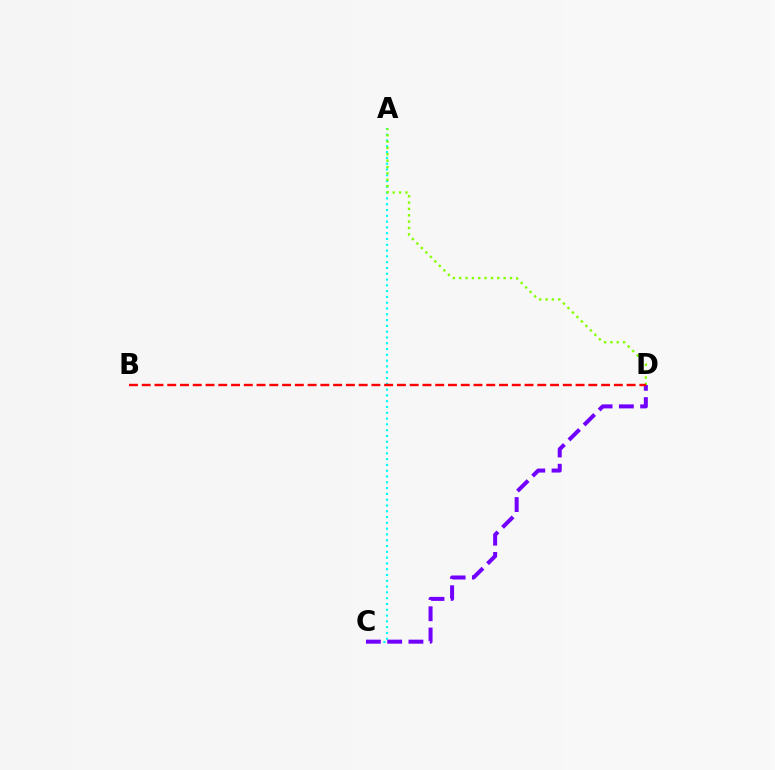{('A', 'C'): [{'color': '#00fff6', 'line_style': 'dotted', 'thickness': 1.57}], ('A', 'D'): [{'color': '#84ff00', 'line_style': 'dotted', 'thickness': 1.72}], ('C', 'D'): [{'color': '#7200ff', 'line_style': 'dashed', 'thickness': 2.89}], ('B', 'D'): [{'color': '#ff0000', 'line_style': 'dashed', 'thickness': 1.73}]}